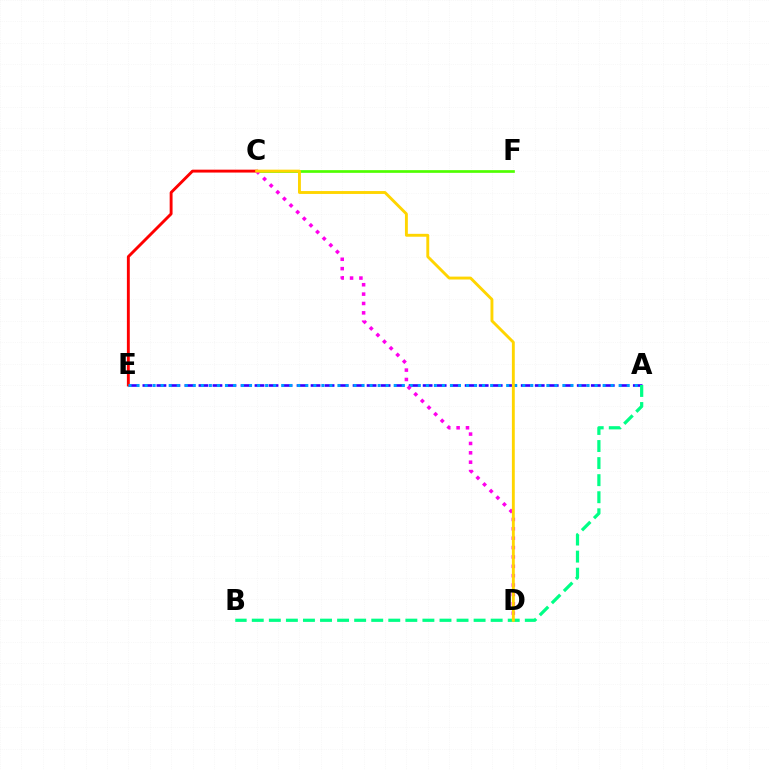{('A', 'E'): [{'color': '#3700ff', 'line_style': 'dashed', 'thickness': 1.9}, {'color': '#009eff', 'line_style': 'dotted', 'thickness': 2.18}], ('C', 'E'): [{'color': '#ff0000', 'line_style': 'solid', 'thickness': 2.08}], ('C', 'F'): [{'color': '#4fff00', 'line_style': 'solid', 'thickness': 1.94}], ('C', 'D'): [{'color': '#ff00ed', 'line_style': 'dotted', 'thickness': 2.55}, {'color': '#ffd500', 'line_style': 'solid', 'thickness': 2.08}], ('A', 'B'): [{'color': '#00ff86', 'line_style': 'dashed', 'thickness': 2.32}]}